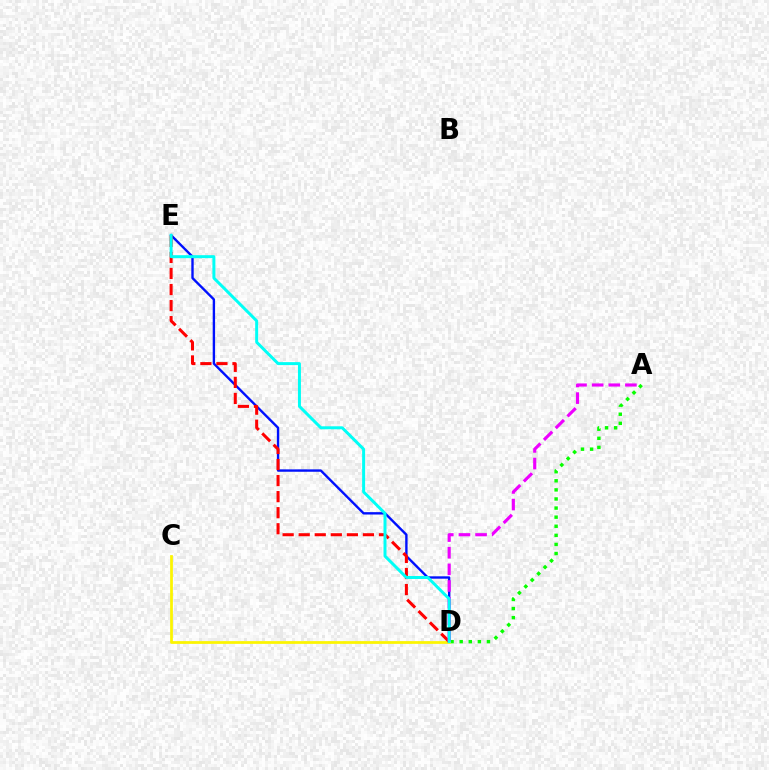{('D', 'E'): [{'color': '#0010ff', 'line_style': 'solid', 'thickness': 1.71}, {'color': '#ff0000', 'line_style': 'dashed', 'thickness': 2.18}, {'color': '#00fff6', 'line_style': 'solid', 'thickness': 2.14}], ('A', 'D'): [{'color': '#08ff00', 'line_style': 'dotted', 'thickness': 2.47}, {'color': '#ee00ff', 'line_style': 'dashed', 'thickness': 2.26}], ('C', 'D'): [{'color': '#fcf500', 'line_style': 'solid', 'thickness': 1.98}]}